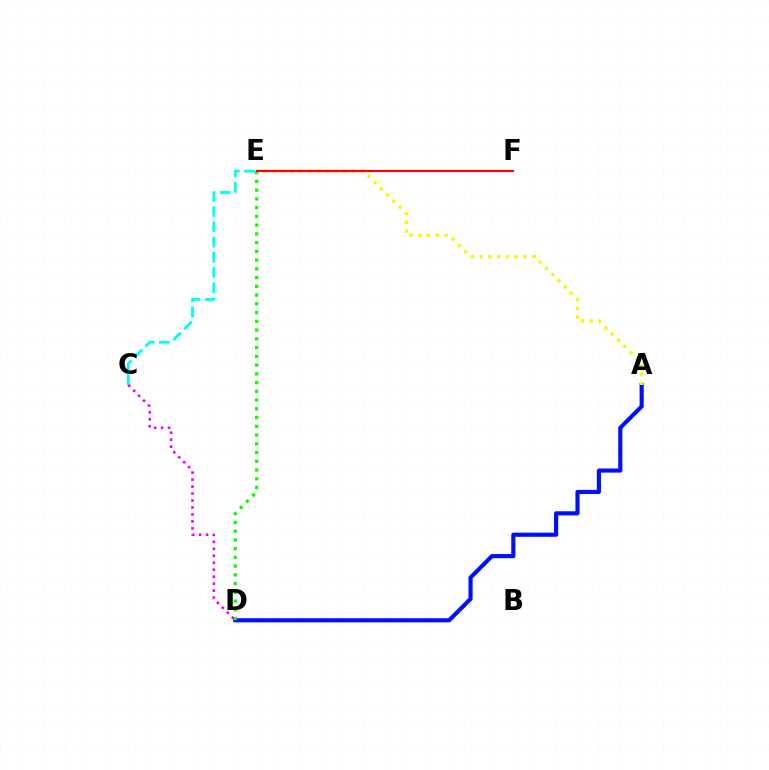{('A', 'D'): [{'color': '#0010ff', 'line_style': 'solid', 'thickness': 2.98}], ('A', 'E'): [{'color': '#fcf500', 'line_style': 'dotted', 'thickness': 2.39}], ('C', 'E'): [{'color': '#00fff6', 'line_style': 'dashed', 'thickness': 2.07}], ('D', 'E'): [{'color': '#08ff00', 'line_style': 'dotted', 'thickness': 2.38}], ('C', 'D'): [{'color': '#ee00ff', 'line_style': 'dotted', 'thickness': 1.89}], ('E', 'F'): [{'color': '#ff0000', 'line_style': 'solid', 'thickness': 1.57}]}